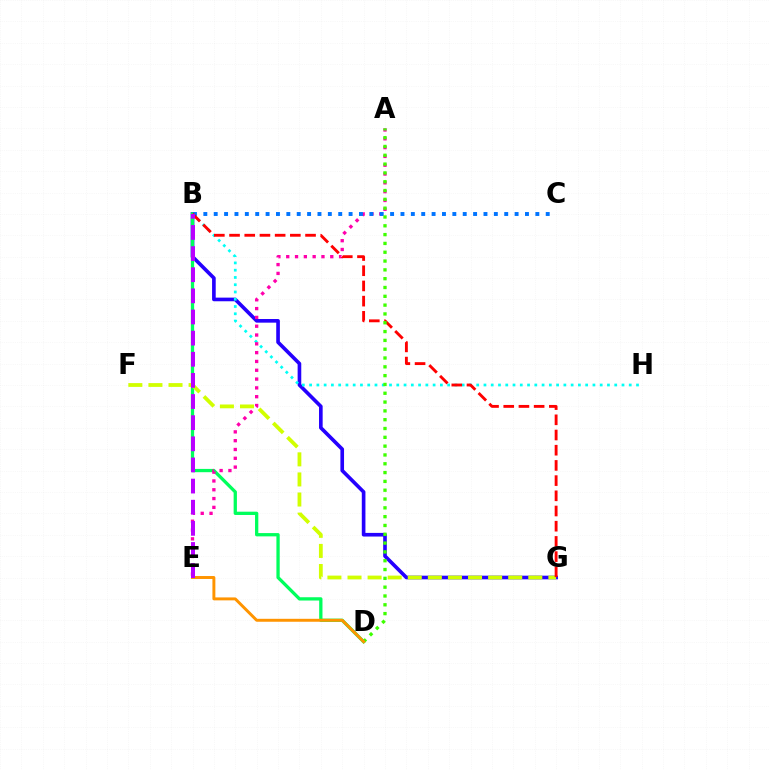{('B', 'G'): [{'color': '#2500ff', 'line_style': 'solid', 'thickness': 2.62}, {'color': '#ff0000', 'line_style': 'dashed', 'thickness': 2.06}], ('B', 'H'): [{'color': '#00fff6', 'line_style': 'dotted', 'thickness': 1.97}], ('B', 'D'): [{'color': '#00ff5c', 'line_style': 'solid', 'thickness': 2.37}], ('A', 'E'): [{'color': '#ff00ac', 'line_style': 'dotted', 'thickness': 2.39}], ('F', 'G'): [{'color': '#d1ff00', 'line_style': 'dashed', 'thickness': 2.73}], ('B', 'C'): [{'color': '#0074ff', 'line_style': 'dotted', 'thickness': 2.82}], ('A', 'D'): [{'color': '#3dff00', 'line_style': 'dotted', 'thickness': 2.39}], ('D', 'E'): [{'color': '#ff9400', 'line_style': 'solid', 'thickness': 2.12}], ('B', 'E'): [{'color': '#b900ff', 'line_style': 'dashed', 'thickness': 2.87}]}